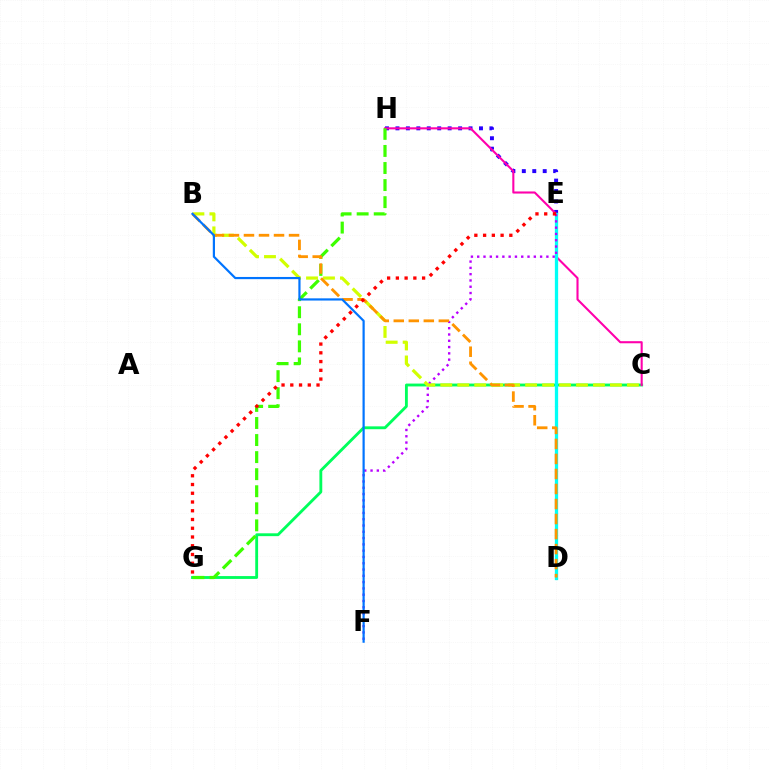{('C', 'G'): [{'color': '#00ff5c', 'line_style': 'solid', 'thickness': 2.05}], ('E', 'H'): [{'color': '#2500ff', 'line_style': 'dotted', 'thickness': 2.84}], ('C', 'H'): [{'color': '#ff00ac', 'line_style': 'solid', 'thickness': 1.51}], ('G', 'H'): [{'color': '#3dff00', 'line_style': 'dashed', 'thickness': 2.32}], ('D', 'E'): [{'color': '#00fff6', 'line_style': 'solid', 'thickness': 2.36}], ('E', 'F'): [{'color': '#b900ff', 'line_style': 'dotted', 'thickness': 1.71}], ('B', 'C'): [{'color': '#d1ff00', 'line_style': 'dashed', 'thickness': 2.3}], ('B', 'D'): [{'color': '#ff9400', 'line_style': 'dashed', 'thickness': 2.04}], ('B', 'F'): [{'color': '#0074ff', 'line_style': 'solid', 'thickness': 1.58}], ('E', 'G'): [{'color': '#ff0000', 'line_style': 'dotted', 'thickness': 2.38}]}